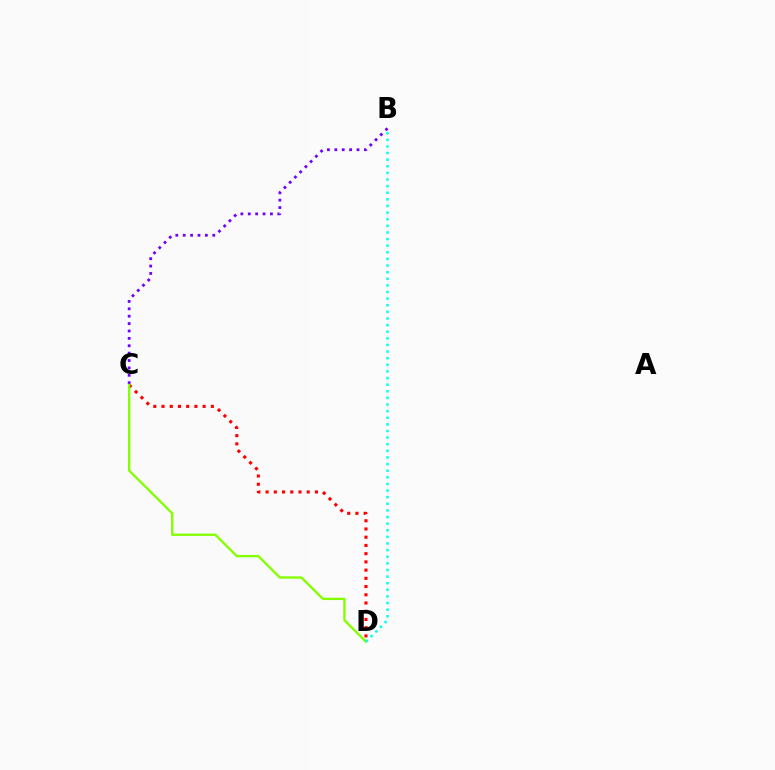{('B', 'C'): [{'color': '#7200ff', 'line_style': 'dotted', 'thickness': 2.01}], ('C', 'D'): [{'color': '#ff0000', 'line_style': 'dotted', 'thickness': 2.23}, {'color': '#84ff00', 'line_style': 'solid', 'thickness': 1.68}], ('B', 'D'): [{'color': '#00fff6', 'line_style': 'dotted', 'thickness': 1.8}]}